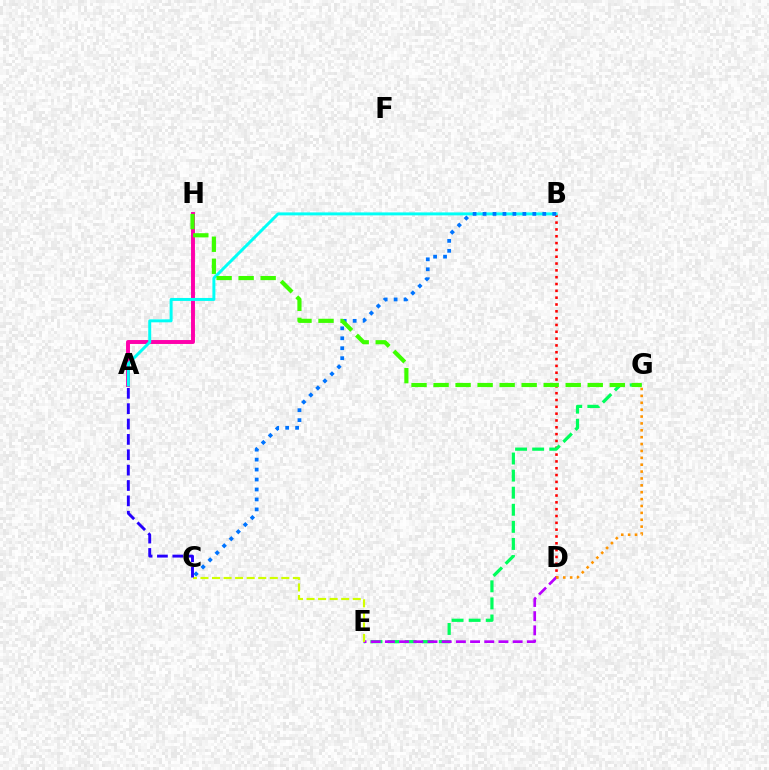{('B', 'D'): [{'color': '#ff0000', 'line_style': 'dotted', 'thickness': 1.85}], ('E', 'G'): [{'color': '#00ff5c', 'line_style': 'dashed', 'thickness': 2.32}], ('D', 'E'): [{'color': '#b900ff', 'line_style': 'dashed', 'thickness': 1.93}], ('A', 'H'): [{'color': '#ff00ac', 'line_style': 'solid', 'thickness': 2.83}], ('A', 'B'): [{'color': '#00fff6', 'line_style': 'solid', 'thickness': 2.14}], ('B', 'C'): [{'color': '#0074ff', 'line_style': 'dotted', 'thickness': 2.71}], ('C', 'E'): [{'color': '#d1ff00', 'line_style': 'dashed', 'thickness': 1.57}], ('D', 'G'): [{'color': '#ff9400', 'line_style': 'dotted', 'thickness': 1.87}], ('G', 'H'): [{'color': '#3dff00', 'line_style': 'dashed', 'thickness': 2.99}], ('A', 'C'): [{'color': '#2500ff', 'line_style': 'dashed', 'thickness': 2.09}]}